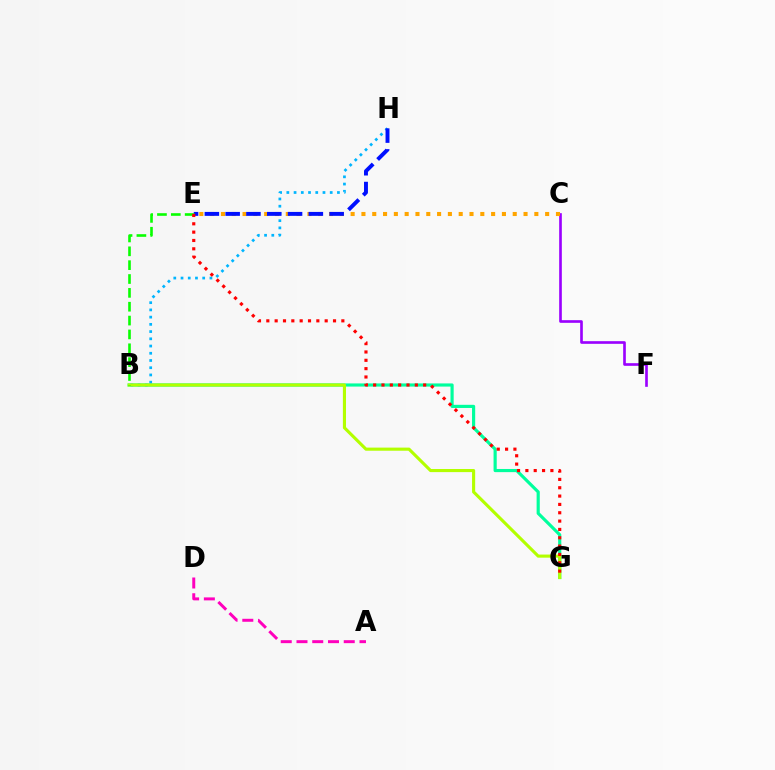{('C', 'F'): [{'color': '#9b00ff', 'line_style': 'solid', 'thickness': 1.91}], ('B', 'G'): [{'color': '#00ff9d', 'line_style': 'solid', 'thickness': 2.27}, {'color': '#b3ff00', 'line_style': 'solid', 'thickness': 2.24}], ('A', 'D'): [{'color': '#ff00bd', 'line_style': 'dashed', 'thickness': 2.14}], ('B', 'H'): [{'color': '#00b5ff', 'line_style': 'dotted', 'thickness': 1.96}], ('C', 'E'): [{'color': '#ffa500', 'line_style': 'dotted', 'thickness': 2.94}], ('E', 'H'): [{'color': '#0010ff', 'line_style': 'dashed', 'thickness': 2.83}], ('B', 'E'): [{'color': '#08ff00', 'line_style': 'dashed', 'thickness': 1.88}], ('E', 'G'): [{'color': '#ff0000', 'line_style': 'dotted', 'thickness': 2.27}]}